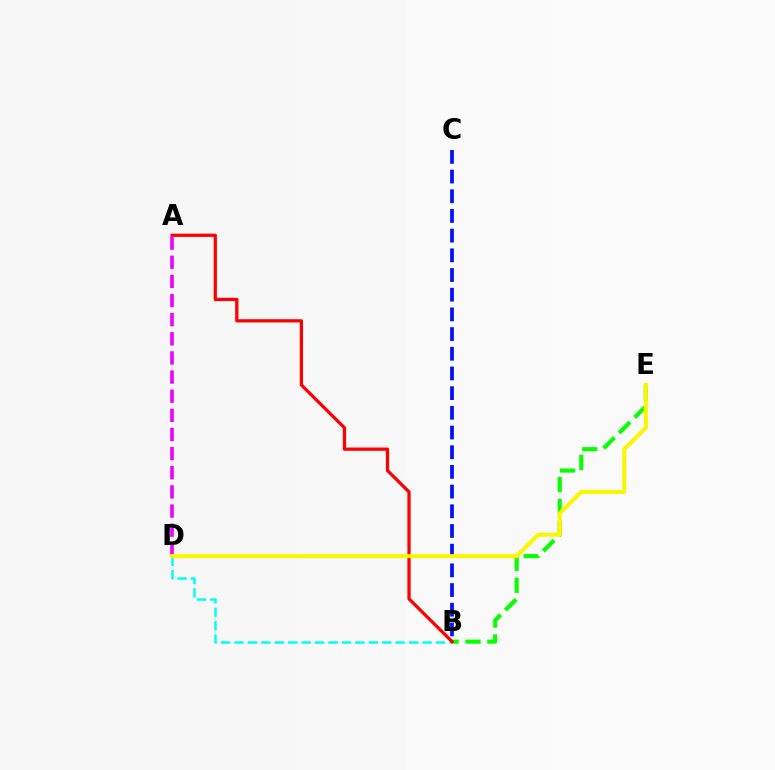{('B', 'D'): [{'color': '#00fff6', 'line_style': 'dashed', 'thickness': 1.83}], ('B', 'E'): [{'color': '#08ff00', 'line_style': 'dashed', 'thickness': 2.97}], ('B', 'C'): [{'color': '#0010ff', 'line_style': 'dashed', 'thickness': 2.67}], ('A', 'B'): [{'color': '#ff0000', 'line_style': 'solid', 'thickness': 2.35}], ('A', 'D'): [{'color': '#ee00ff', 'line_style': 'dashed', 'thickness': 2.6}], ('D', 'E'): [{'color': '#fcf500', 'line_style': 'solid', 'thickness': 2.91}]}